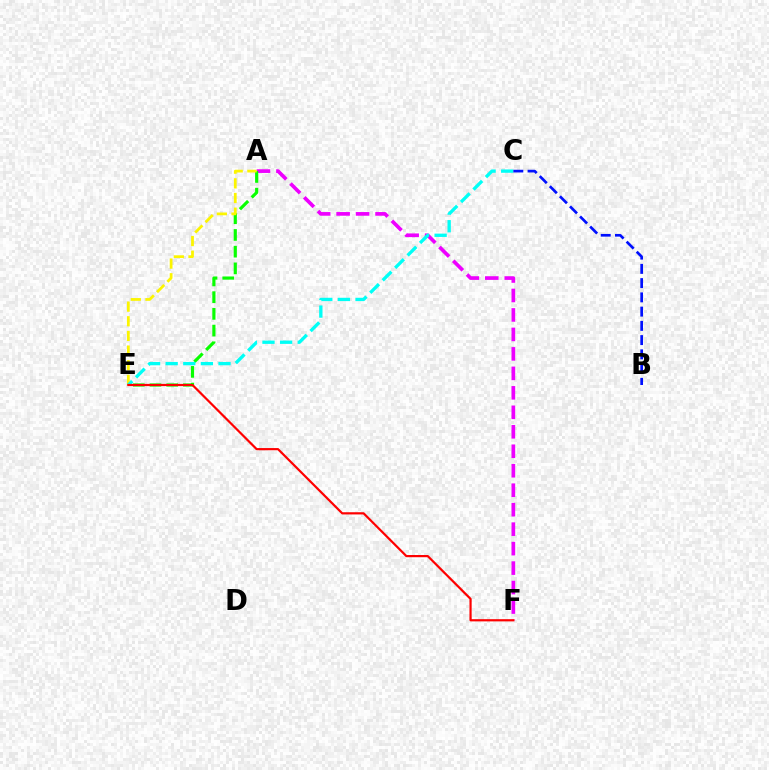{('A', 'F'): [{'color': '#ee00ff', 'line_style': 'dashed', 'thickness': 2.65}], ('A', 'E'): [{'color': '#08ff00', 'line_style': 'dashed', 'thickness': 2.27}, {'color': '#fcf500', 'line_style': 'dashed', 'thickness': 1.99}], ('C', 'E'): [{'color': '#00fff6', 'line_style': 'dashed', 'thickness': 2.39}], ('E', 'F'): [{'color': '#ff0000', 'line_style': 'solid', 'thickness': 1.59}], ('B', 'C'): [{'color': '#0010ff', 'line_style': 'dashed', 'thickness': 1.94}]}